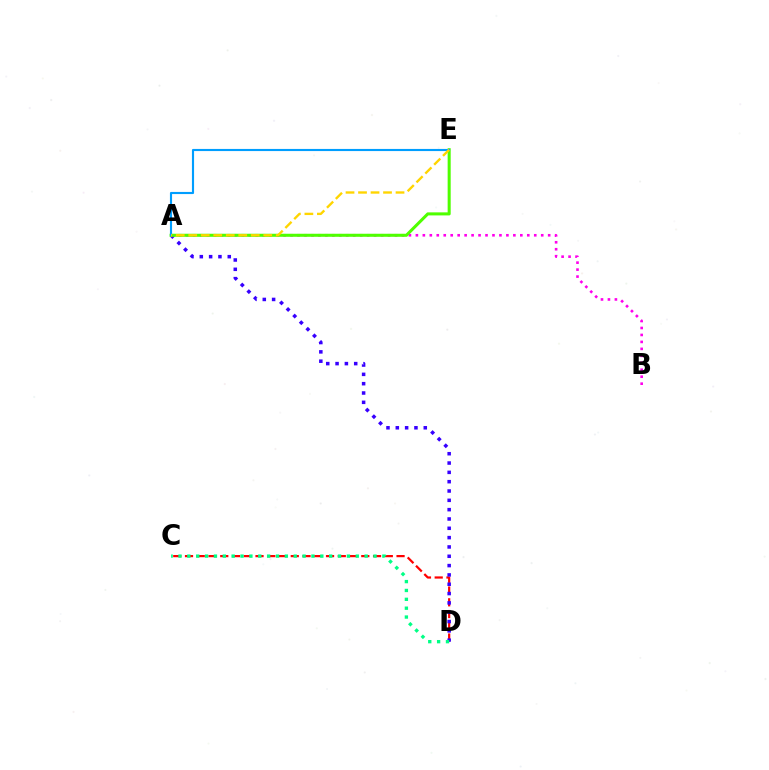{('A', 'B'): [{'color': '#ff00ed', 'line_style': 'dotted', 'thickness': 1.89}], ('C', 'D'): [{'color': '#ff0000', 'line_style': 'dashed', 'thickness': 1.6}, {'color': '#00ff86', 'line_style': 'dotted', 'thickness': 2.41}], ('A', 'D'): [{'color': '#3700ff', 'line_style': 'dotted', 'thickness': 2.53}], ('A', 'E'): [{'color': '#4fff00', 'line_style': 'solid', 'thickness': 2.19}, {'color': '#009eff', 'line_style': 'solid', 'thickness': 1.53}, {'color': '#ffd500', 'line_style': 'dashed', 'thickness': 1.7}]}